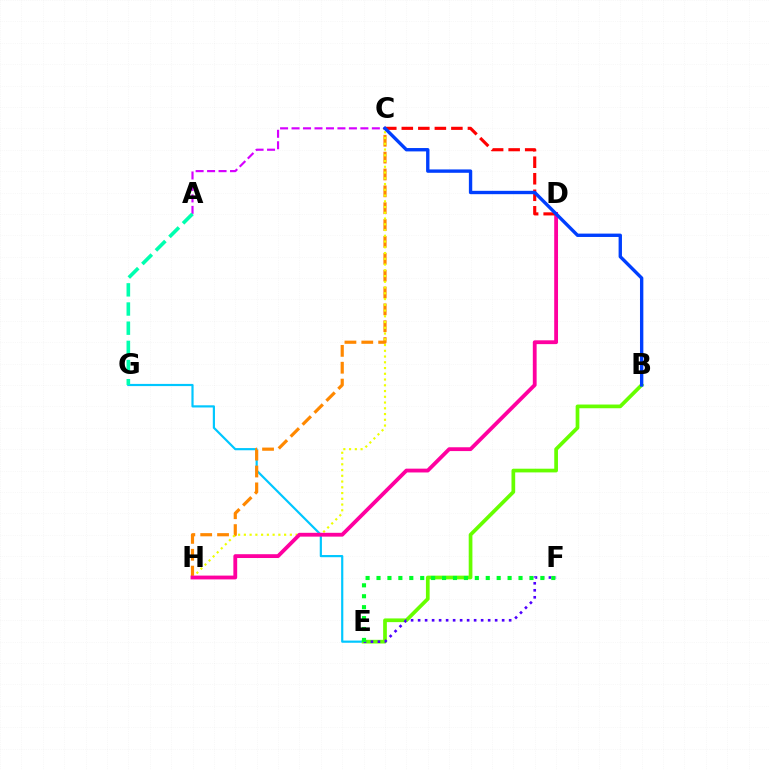{('E', 'G'): [{'color': '#00c7ff', 'line_style': 'solid', 'thickness': 1.57}], ('A', 'C'): [{'color': '#d600ff', 'line_style': 'dashed', 'thickness': 1.56}], ('B', 'E'): [{'color': '#66ff00', 'line_style': 'solid', 'thickness': 2.67}], ('C', 'H'): [{'color': '#ff8800', 'line_style': 'dashed', 'thickness': 2.29}, {'color': '#eeff00', 'line_style': 'dotted', 'thickness': 1.56}], ('A', 'G'): [{'color': '#00ffaf', 'line_style': 'dashed', 'thickness': 2.6}], ('E', 'F'): [{'color': '#4f00ff', 'line_style': 'dotted', 'thickness': 1.9}, {'color': '#00ff27', 'line_style': 'dotted', 'thickness': 2.97}], ('D', 'H'): [{'color': '#ff00a0', 'line_style': 'solid', 'thickness': 2.75}], ('C', 'D'): [{'color': '#ff0000', 'line_style': 'dashed', 'thickness': 2.25}], ('B', 'C'): [{'color': '#003fff', 'line_style': 'solid', 'thickness': 2.42}]}